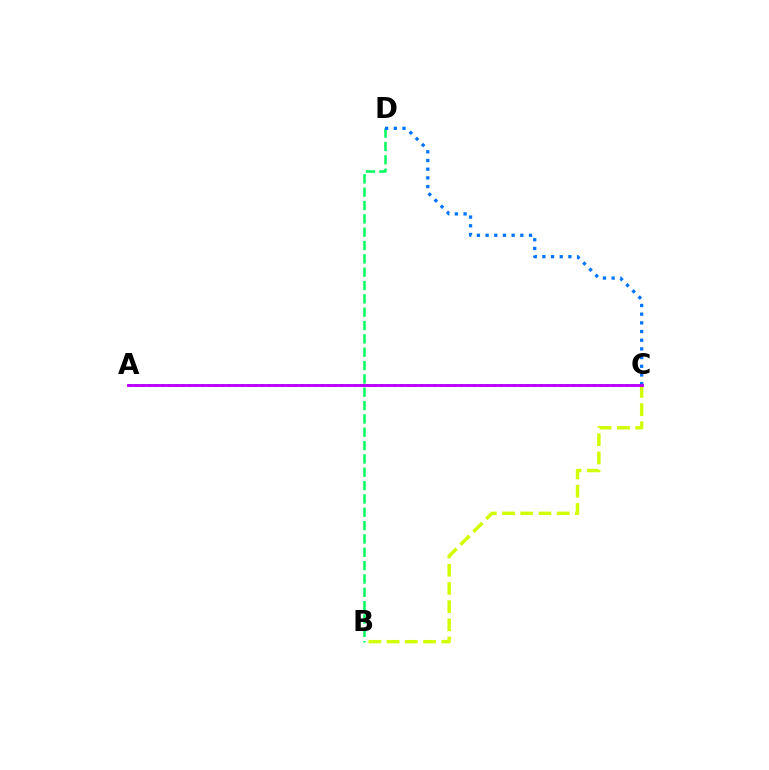{('B', 'D'): [{'color': '#00ff5c', 'line_style': 'dashed', 'thickness': 1.81}], ('C', 'D'): [{'color': '#0074ff', 'line_style': 'dotted', 'thickness': 2.36}], ('B', 'C'): [{'color': '#d1ff00', 'line_style': 'dashed', 'thickness': 2.48}], ('A', 'C'): [{'color': '#ff0000', 'line_style': 'dotted', 'thickness': 1.8}, {'color': '#b900ff', 'line_style': 'solid', 'thickness': 2.07}]}